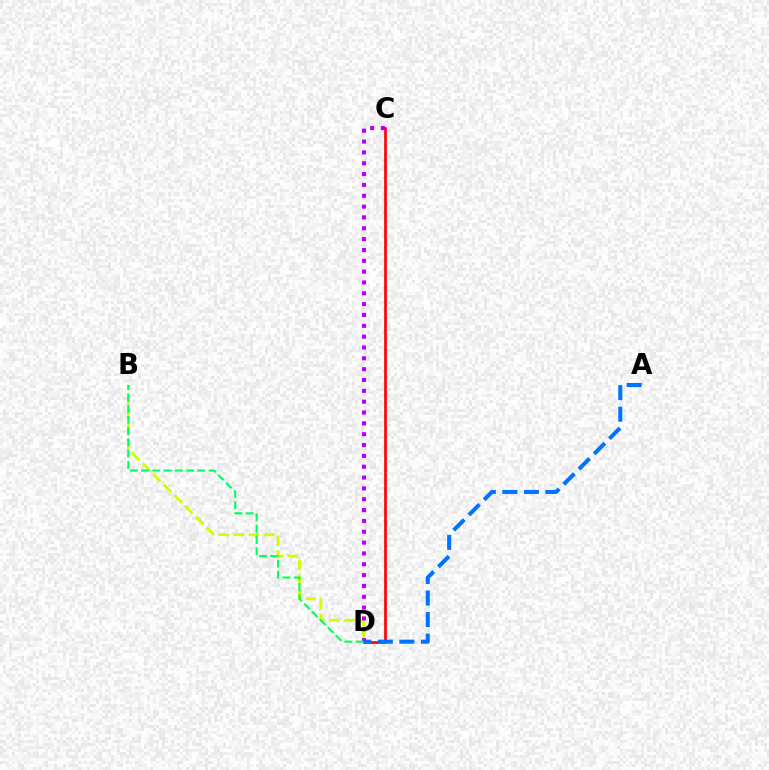{('B', 'D'): [{'color': '#d1ff00', 'line_style': 'dashed', 'thickness': 2.05}, {'color': '#00ff5c', 'line_style': 'dashed', 'thickness': 1.53}], ('C', 'D'): [{'color': '#ff0000', 'line_style': 'solid', 'thickness': 1.92}, {'color': '#b900ff', 'line_style': 'dotted', 'thickness': 2.94}], ('A', 'D'): [{'color': '#0074ff', 'line_style': 'dashed', 'thickness': 2.92}]}